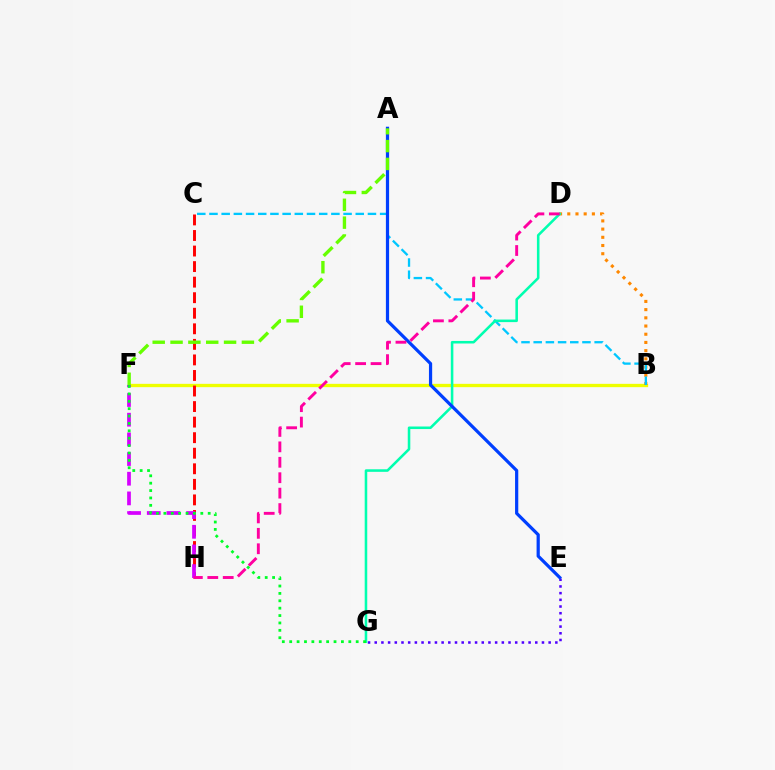{('B', 'F'): [{'color': '#eeff00', 'line_style': 'solid', 'thickness': 2.39}], ('C', 'H'): [{'color': '#ff0000', 'line_style': 'dashed', 'thickness': 2.11}], ('B', 'D'): [{'color': '#ff8800', 'line_style': 'dotted', 'thickness': 2.23}], ('F', 'H'): [{'color': '#d600ff', 'line_style': 'dashed', 'thickness': 2.67}], ('B', 'C'): [{'color': '#00c7ff', 'line_style': 'dashed', 'thickness': 1.66}], ('E', 'G'): [{'color': '#4f00ff', 'line_style': 'dotted', 'thickness': 1.82}], ('D', 'G'): [{'color': '#00ffaf', 'line_style': 'solid', 'thickness': 1.84}], ('A', 'E'): [{'color': '#003fff', 'line_style': 'solid', 'thickness': 2.31}], ('D', 'H'): [{'color': '#ff00a0', 'line_style': 'dashed', 'thickness': 2.1}], ('F', 'G'): [{'color': '#00ff27', 'line_style': 'dotted', 'thickness': 2.01}], ('A', 'F'): [{'color': '#66ff00', 'line_style': 'dashed', 'thickness': 2.42}]}